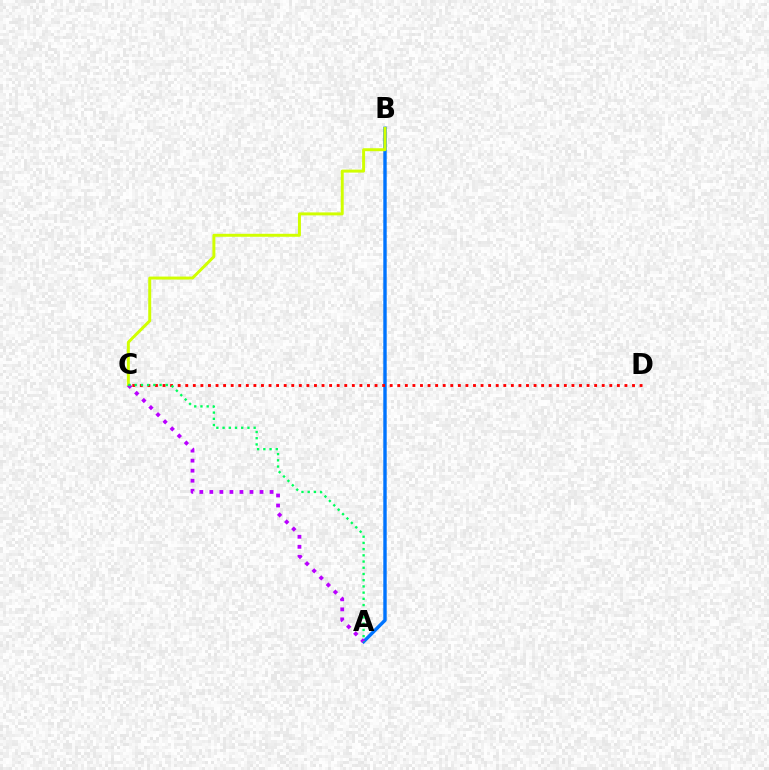{('A', 'B'): [{'color': '#0074ff', 'line_style': 'solid', 'thickness': 2.46}], ('B', 'C'): [{'color': '#d1ff00', 'line_style': 'solid', 'thickness': 2.14}], ('C', 'D'): [{'color': '#ff0000', 'line_style': 'dotted', 'thickness': 2.06}], ('A', 'C'): [{'color': '#b900ff', 'line_style': 'dotted', 'thickness': 2.73}, {'color': '#00ff5c', 'line_style': 'dotted', 'thickness': 1.69}]}